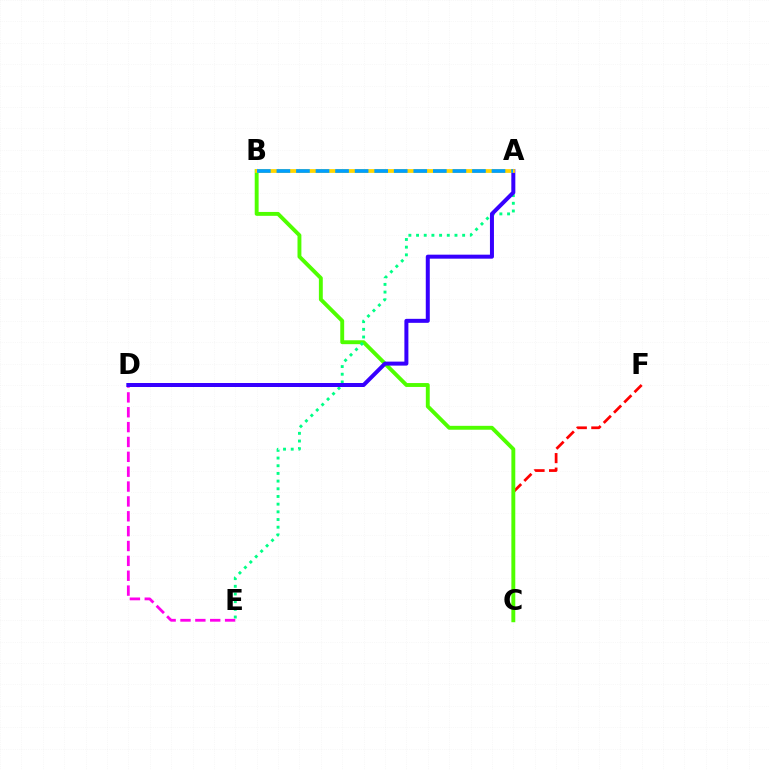{('C', 'F'): [{'color': '#ff0000', 'line_style': 'dashed', 'thickness': 1.97}], ('B', 'C'): [{'color': '#4fff00', 'line_style': 'solid', 'thickness': 2.8}], ('D', 'E'): [{'color': '#ff00ed', 'line_style': 'dashed', 'thickness': 2.02}], ('A', 'E'): [{'color': '#00ff86', 'line_style': 'dotted', 'thickness': 2.09}], ('A', 'D'): [{'color': '#3700ff', 'line_style': 'solid', 'thickness': 2.88}], ('A', 'B'): [{'color': '#ffd500', 'line_style': 'solid', 'thickness': 2.71}, {'color': '#009eff', 'line_style': 'dashed', 'thickness': 2.66}]}